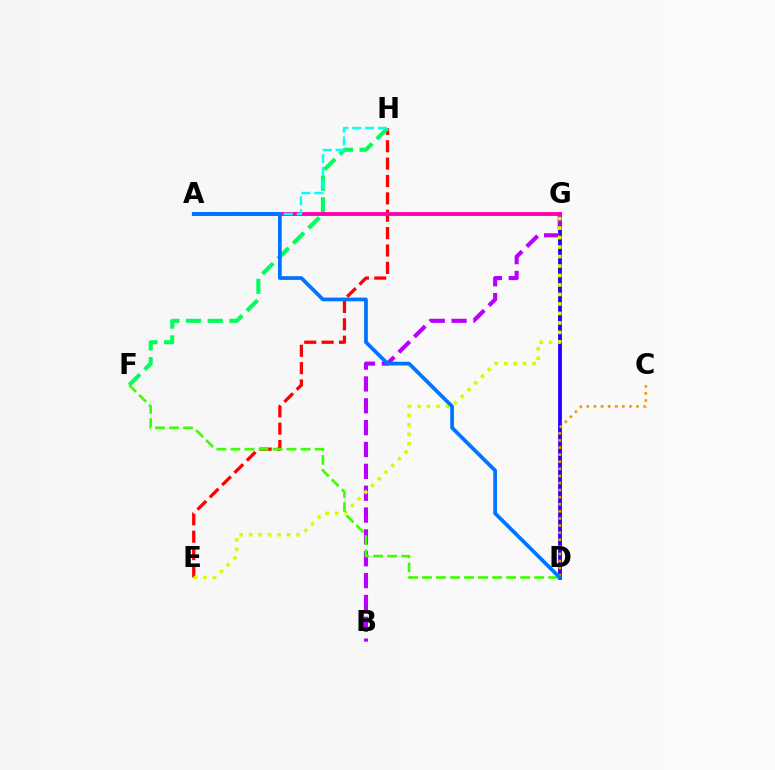{('D', 'G'): [{'color': '#2500ff', 'line_style': 'solid', 'thickness': 2.73}], ('E', 'H'): [{'color': '#ff0000', 'line_style': 'dashed', 'thickness': 2.36}], ('F', 'H'): [{'color': '#00ff5c', 'line_style': 'dashed', 'thickness': 2.94}], ('B', 'G'): [{'color': '#b900ff', 'line_style': 'dashed', 'thickness': 2.97}], ('A', 'G'): [{'color': '#ff00ac', 'line_style': 'solid', 'thickness': 2.77}], ('A', 'H'): [{'color': '#00fff6', 'line_style': 'dashed', 'thickness': 1.75}], ('E', 'G'): [{'color': '#d1ff00', 'line_style': 'dotted', 'thickness': 2.58}], ('C', 'D'): [{'color': '#ff9400', 'line_style': 'dotted', 'thickness': 1.93}], ('D', 'F'): [{'color': '#3dff00', 'line_style': 'dashed', 'thickness': 1.91}], ('A', 'D'): [{'color': '#0074ff', 'line_style': 'solid', 'thickness': 2.69}]}